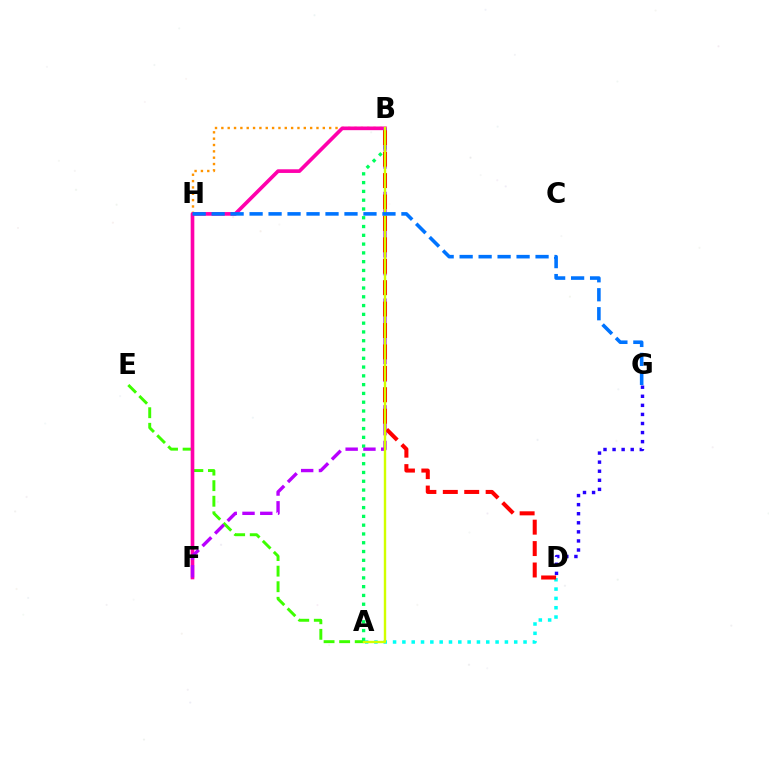{('A', 'E'): [{'color': '#3dff00', 'line_style': 'dashed', 'thickness': 2.12}], ('A', 'B'): [{'color': '#00ff5c', 'line_style': 'dotted', 'thickness': 2.39}, {'color': '#d1ff00', 'line_style': 'solid', 'thickness': 1.73}], ('B', 'H'): [{'color': '#ff9400', 'line_style': 'dotted', 'thickness': 1.72}], ('B', 'F'): [{'color': '#ff00ac', 'line_style': 'solid', 'thickness': 2.63}, {'color': '#b900ff', 'line_style': 'dashed', 'thickness': 2.42}], ('D', 'G'): [{'color': '#2500ff', 'line_style': 'dotted', 'thickness': 2.46}], ('A', 'D'): [{'color': '#00fff6', 'line_style': 'dotted', 'thickness': 2.53}], ('B', 'D'): [{'color': '#ff0000', 'line_style': 'dashed', 'thickness': 2.91}], ('G', 'H'): [{'color': '#0074ff', 'line_style': 'dashed', 'thickness': 2.58}]}